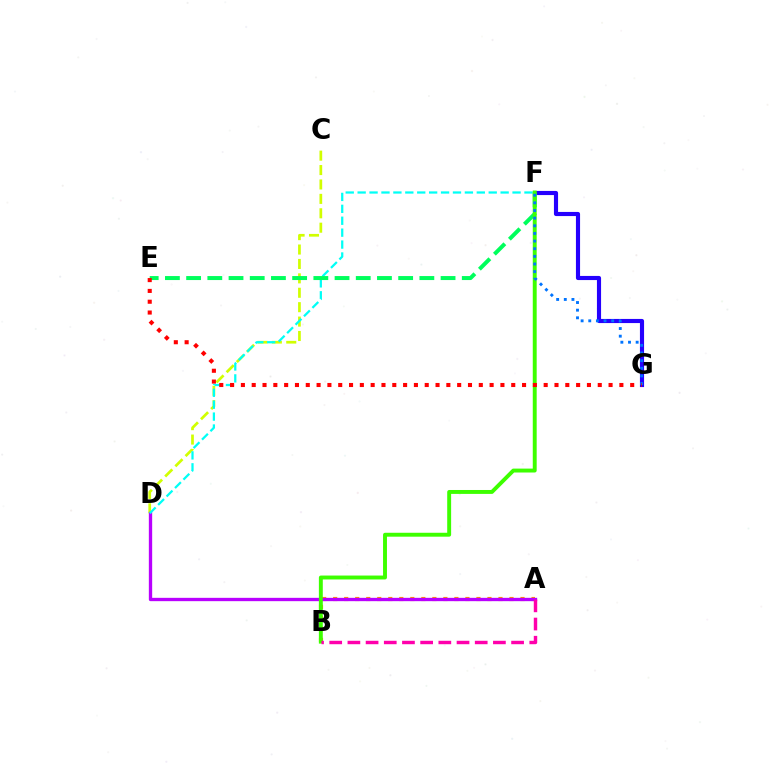{('C', 'D'): [{'color': '#d1ff00', 'line_style': 'dashed', 'thickness': 1.96}], ('A', 'B'): [{'color': '#ff9400', 'line_style': 'dotted', 'thickness': 2.99}, {'color': '#ff00ac', 'line_style': 'dashed', 'thickness': 2.47}], ('A', 'D'): [{'color': '#b900ff', 'line_style': 'solid', 'thickness': 2.4}], ('D', 'F'): [{'color': '#00fff6', 'line_style': 'dashed', 'thickness': 1.62}], ('F', 'G'): [{'color': '#2500ff', 'line_style': 'solid', 'thickness': 2.98}, {'color': '#0074ff', 'line_style': 'dotted', 'thickness': 2.08}], ('E', 'F'): [{'color': '#00ff5c', 'line_style': 'dashed', 'thickness': 2.88}], ('B', 'F'): [{'color': '#3dff00', 'line_style': 'solid', 'thickness': 2.82}], ('E', 'G'): [{'color': '#ff0000', 'line_style': 'dotted', 'thickness': 2.94}]}